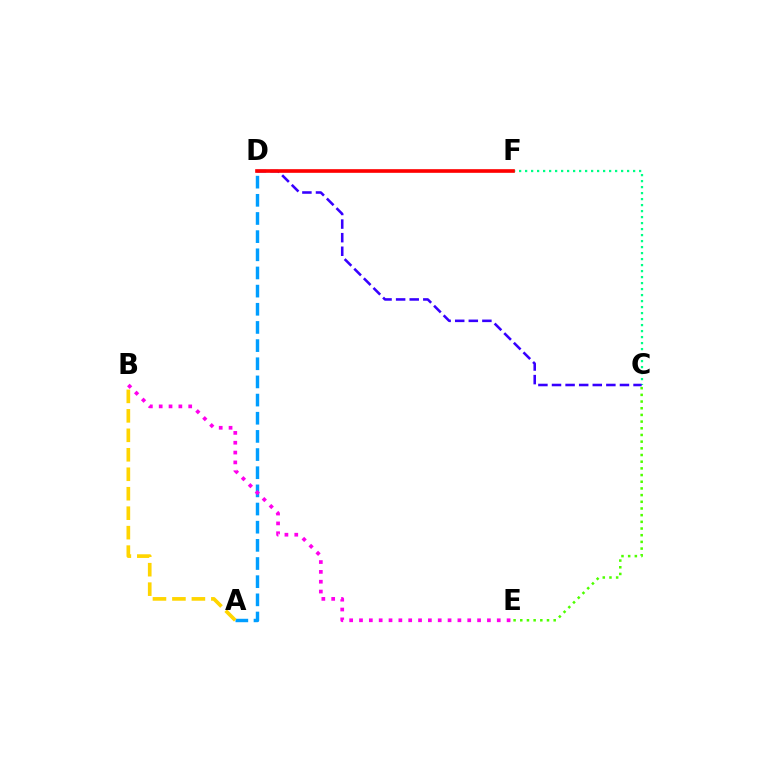{('C', 'F'): [{'color': '#00ff86', 'line_style': 'dotted', 'thickness': 1.63}], ('A', 'D'): [{'color': '#009eff', 'line_style': 'dashed', 'thickness': 2.47}], ('C', 'D'): [{'color': '#3700ff', 'line_style': 'dashed', 'thickness': 1.85}], ('C', 'E'): [{'color': '#4fff00', 'line_style': 'dotted', 'thickness': 1.82}], ('D', 'F'): [{'color': '#ff0000', 'line_style': 'solid', 'thickness': 2.63}], ('A', 'B'): [{'color': '#ffd500', 'line_style': 'dashed', 'thickness': 2.64}], ('B', 'E'): [{'color': '#ff00ed', 'line_style': 'dotted', 'thickness': 2.67}]}